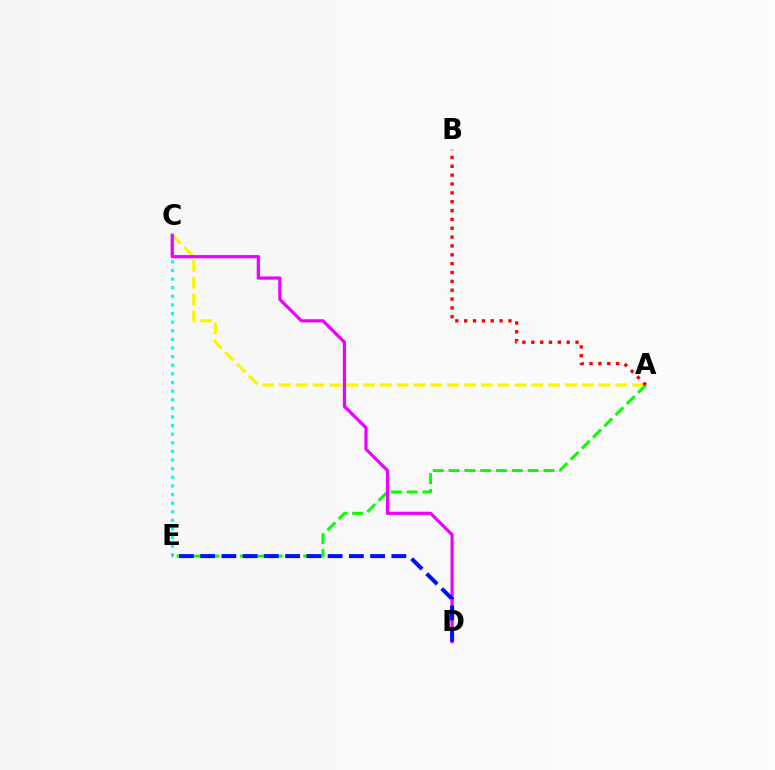{('A', 'C'): [{'color': '#fcf500', 'line_style': 'dashed', 'thickness': 2.29}], ('C', 'E'): [{'color': '#00fff6', 'line_style': 'dotted', 'thickness': 2.34}], ('A', 'E'): [{'color': '#08ff00', 'line_style': 'dashed', 'thickness': 2.15}], ('A', 'B'): [{'color': '#ff0000', 'line_style': 'dotted', 'thickness': 2.4}], ('C', 'D'): [{'color': '#ee00ff', 'line_style': 'solid', 'thickness': 2.31}], ('D', 'E'): [{'color': '#0010ff', 'line_style': 'dashed', 'thickness': 2.89}]}